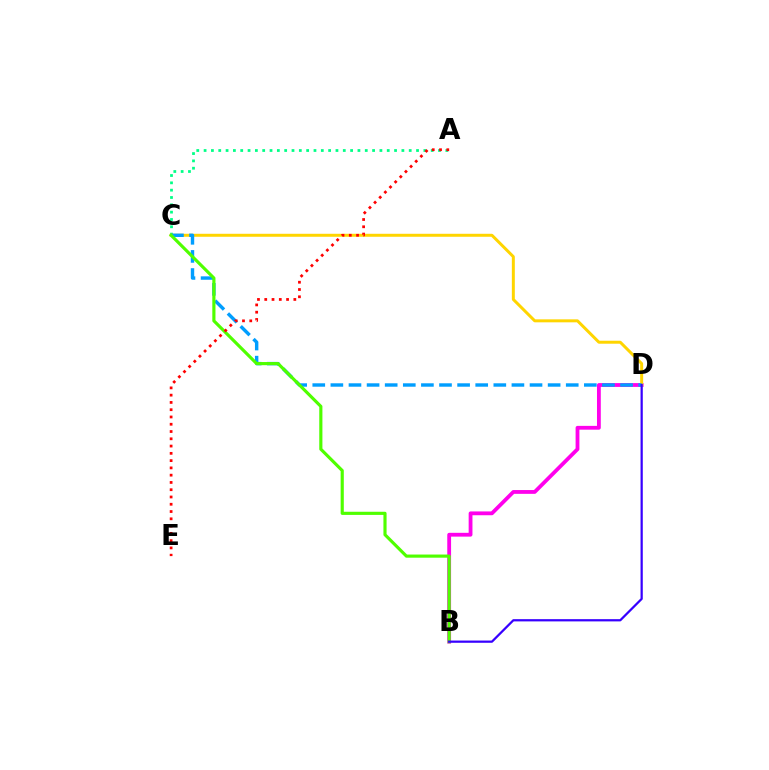{('A', 'C'): [{'color': '#00ff86', 'line_style': 'dotted', 'thickness': 1.99}], ('B', 'D'): [{'color': '#ff00ed', 'line_style': 'solid', 'thickness': 2.74}, {'color': '#3700ff', 'line_style': 'solid', 'thickness': 1.61}], ('C', 'D'): [{'color': '#ffd500', 'line_style': 'solid', 'thickness': 2.15}, {'color': '#009eff', 'line_style': 'dashed', 'thickness': 2.46}], ('B', 'C'): [{'color': '#4fff00', 'line_style': 'solid', 'thickness': 2.27}], ('A', 'E'): [{'color': '#ff0000', 'line_style': 'dotted', 'thickness': 1.98}]}